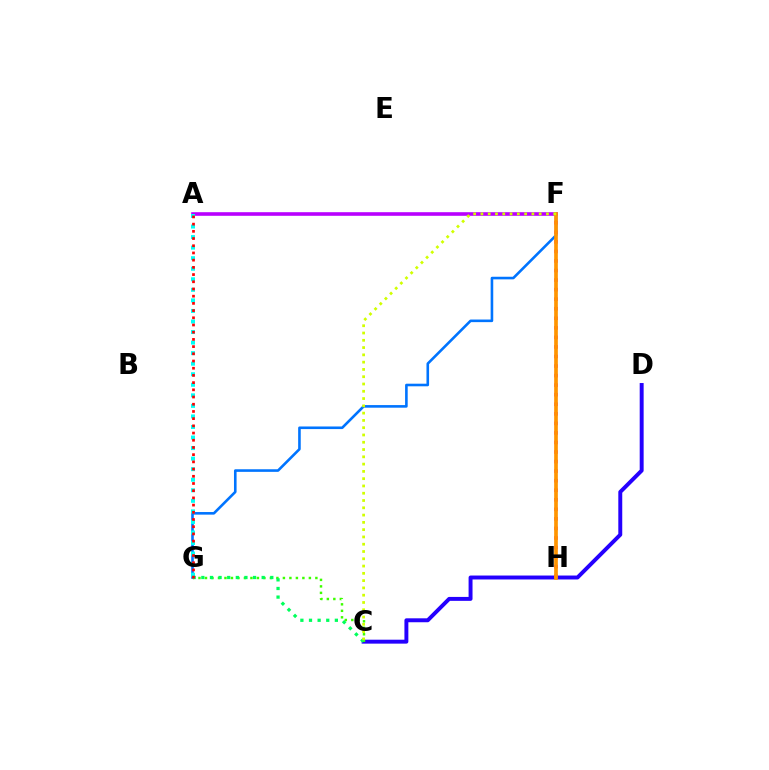{('F', 'G'): [{'color': '#0074ff', 'line_style': 'solid', 'thickness': 1.87}], ('C', 'D'): [{'color': '#2500ff', 'line_style': 'solid', 'thickness': 2.83}], ('A', 'F'): [{'color': '#b900ff', 'line_style': 'solid', 'thickness': 2.6}], ('C', 'G'): [{'color': '#3dff00', 'line_style': 'dotted', 'thickness': 1.76}, {'color': '#00ff5c', 'line_style': 'dotted', 'thickness': 2.34}], ('F', 'H'): [{'color': '#ff00ac', 'line_style': 'dotted', 'thickness': 2.6}, {'color': '#ff9400', 'line_style': 'solid', 'thickness': 2.65}], ('A', 'G'): [{'color': '#00fff6', 'line_style': 'dotted', 'thickness': 2.87}, {'color': '#ff0000', 'line_style': 'dotted', 'thickness': 1.96}], ('C', 'F'): [{'color': '#d1ff00', 'line_style': 'dotted', 'thickness': 1.98}]}